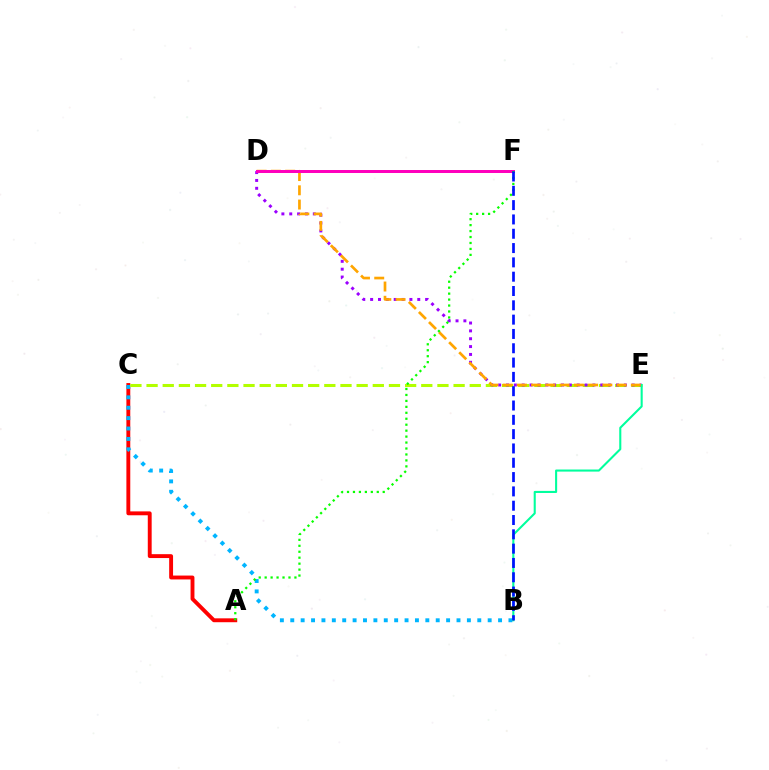{('A', 'C'): [{'color': '#ff0000', 'line_style': 'solid', 'thickness': 2.8}], ('B', 'C'): [{'color': '#00b5ff', 'line_style': 'dotted', 'thickness': 2.82}], ('C', 'E'): [{'color': '#b3ff00', 'line_style': 'dashed', 'thickness': 2.2}], ('D', 'E'): [{'color': '#9b00ff', 'line_style': 'dotted', 'thickness': 2.13}, {'color': '#ffa500', 'line_style': 'dashed', 'thickness': 1.94}], ('B', 'E'): [{'color': '#00ff9d', 'line_style': 'solid', 'thickness': 1.5}], ('D', 'F'): [{'color': '#ff00bd', 'line_style': 'solid', 'thickness': 2.15}], ('A', 'F'): [{'color': '#08ff00', 'line_style': 'dotted', 'thickness': 1.62}], ('B', 'F'): [{'color': '#0010ff', 'line_style': 'dashed', 'thickness': 1.94}]}